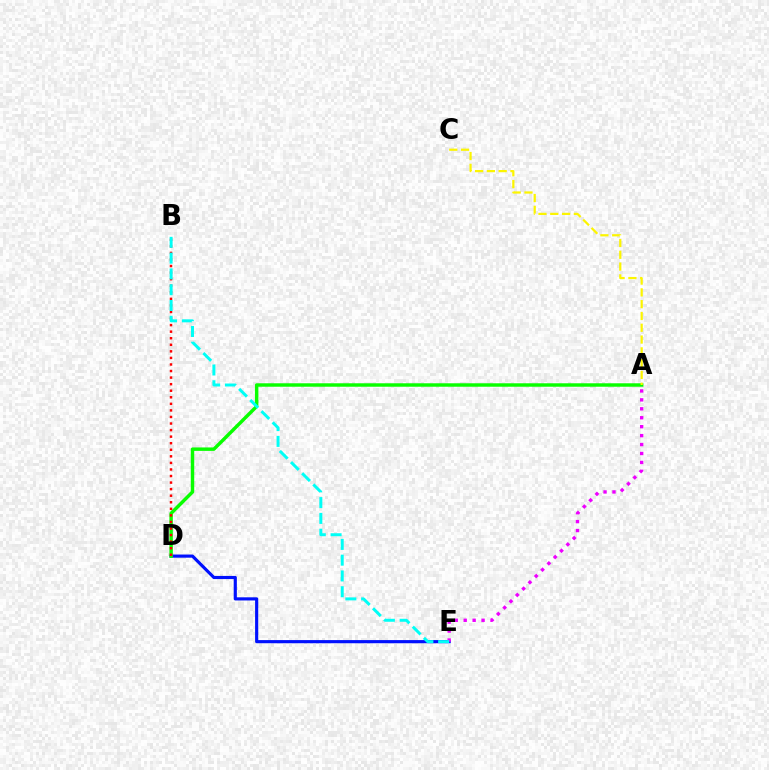{('D', 'E'): [{'color': '#0010ff', 'line_style': 'solid', 'thickness': 2.27}], ('A', 'D'): [{'color': '#08ff00', 'line_style': 'solid', 'thickness': 2.48}], ('B', 'D'): [{'color': '#ff0000', 'line_style': 'dotted', 'thickness': 1.78}], ('A', 'E'): [{'color': '#ee00ff', 'line_style': 'dotted', 'thickness': 2.43}], ('B', 'E'): [{'color': '#00fff6', 'line_style': 'dashed', 'thickness': 2.14}], ('A', 'C'): [{'color': '#fcf500', 'line_style': 'dashed', 'thickness': 1.6}]}